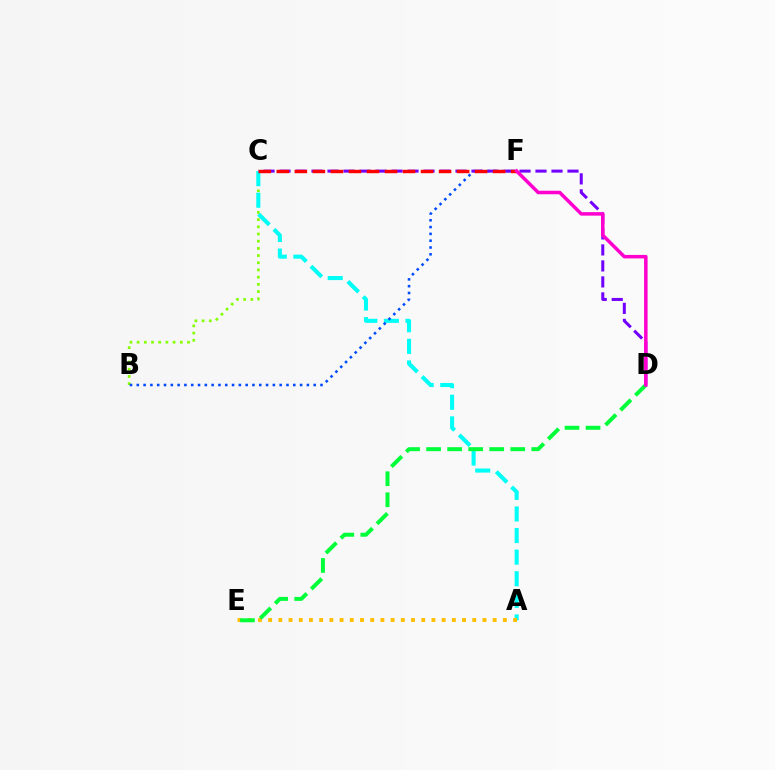{('B', 'C'): [{'color': '#84ff00', 'line_style': 'dotted', 'thickness': 1.96}], ('A', 'C'): [{'color': '#00fff6', 'line_style': 'dashed', 'thickness': 2.93}], ('A', 'E'): [{'color': '#ffbd00', 'line_style': 'dotted', 'thickness': 2.77}], ('D', 'E'): [{'color': '#00ff39', 'line_style': 'dashed', 'thickness': 2.86}], ('B', 'F'): [{'color': '#004bff', 'line_style': 'dotted', 'thickness': 1.85}], ('C', 'D'): [{'color': '#7200ff', 'line_style': 'dashed', 'thickness': 2.17}], ('C', 'F'): [{'color': '#ff0000', 'line_style': 'dashed', 'thickness': 2.45}], ('D', 'F'): [{'color': '#ff00cf', 'line_style': 'solid', 'thickness': 2.53}]}